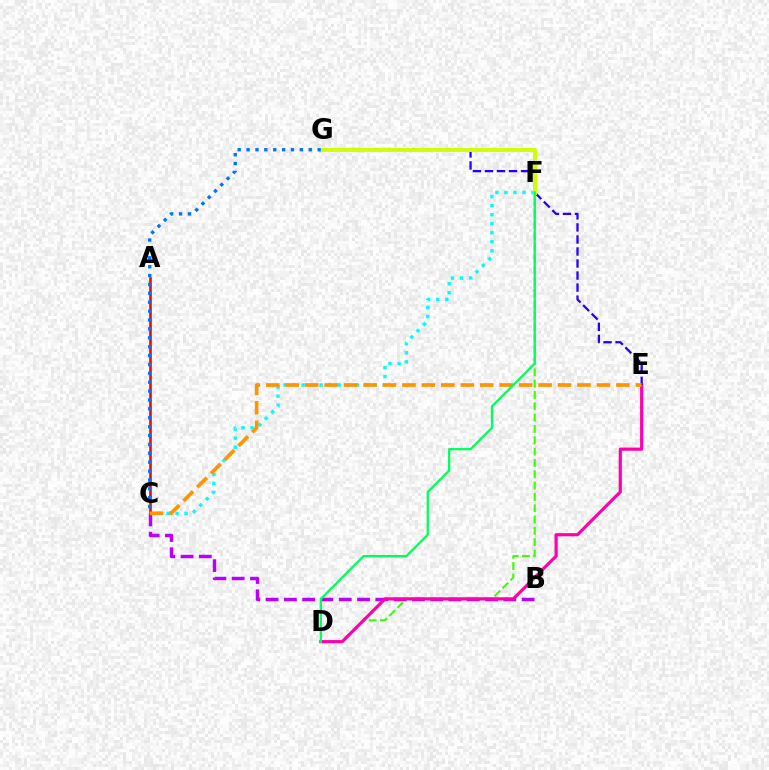{('D', 'F'): [{'color': '#3dff00', 'line_style': 'dashed', 'thickness': 1.54}, {'color': '#00ff5c', 'line_style': 'solid', 'thickness': 1.62}], ('B', 'C'): [{'color': '#b900ff', 'line_style': 'dashed', 'thickness': 2.48}], ('D', 'E'): [{'color': '#ff00ac', 'line_style': 'solid', 'thickness': 2.28}], ('C', 'F'): [{'color': '#00fff6', 'line_style': 'dotted', 'thickness': 2.45}], ('A', 'C'): [{'color': '#ff0000', 'line_style': 'solid', 'thickness': 1.86}], ('E', 'G'): [{'color': '#2500ff', 'line_style': 'dashed', 'thickness': 1.63}], ('C', 'E'): [{'color': '#ff9400', 'line_style': 'dashed', 'thickness': 2.64}], ('F', 'G'): [{'color': '#d1ff00', 'line_style': 'solid', 'thickness': 2.82}], ('C', 'G'): [{'color': '#0074ff', 'line_style': 'dotted', 'thickness': 2.41}]}